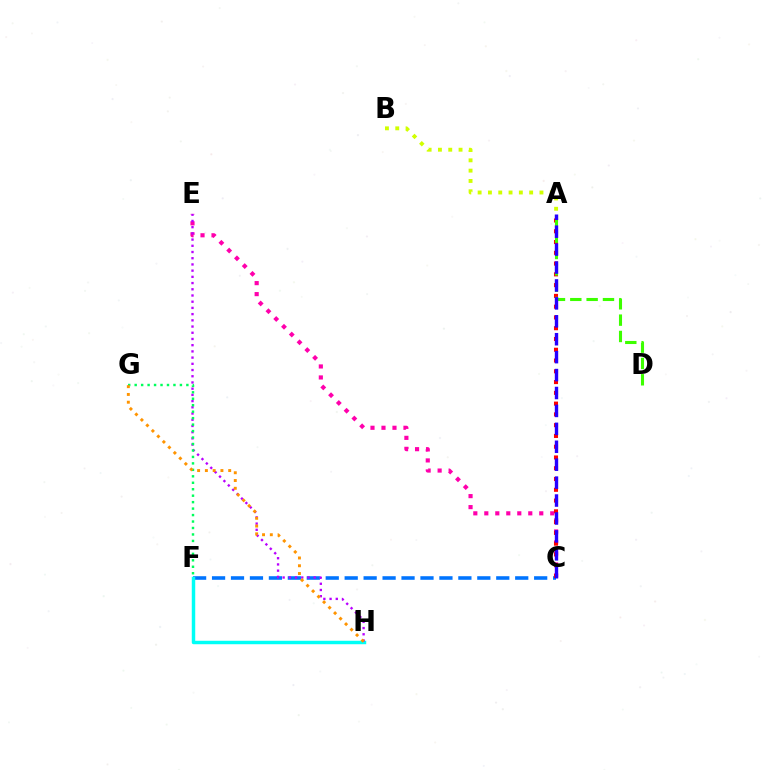{('C', 'E'): [{'color': '#ff00ac', 'line_style': 'dotted', 'thickness': 2.99}], ('C', 'F'): [{'color': '#0074ff', 'line_style': 'dashed', 'thickness': 2.57}], ('F', 'H'): [{'color': '#00fff6', 'line_style': 'solid', 'thickness': 2.48}], ('E', 'H'): [{'color': '#b900ff', 'line_style': 'dotted', 'thickness': 1.69}], ('F', 'G'): [{'color': '#00ff5c', 'line_style': 'dotted', 'thickness': 1.76}], ('A', 'C'): [{'color': '#ff0000', 'line_style': 'dotted', 'thickness': 2.93}, {'color': '#2500ff', 'line_style': 'dashed', 'thickness': 2.44}], ('A', 'D'): [{'color': '#3dff00', 'line_style': 'dashed', 'thickness': 2.22}], ('G', 'H'): [{'color': '#ff9400', 'line_style': 'dotted', 'thickness': 2.11}], ('A', 'B'): [{'color': '#d1ff00', 'line_style': 'dotted', 'thickness': 2.8}]}